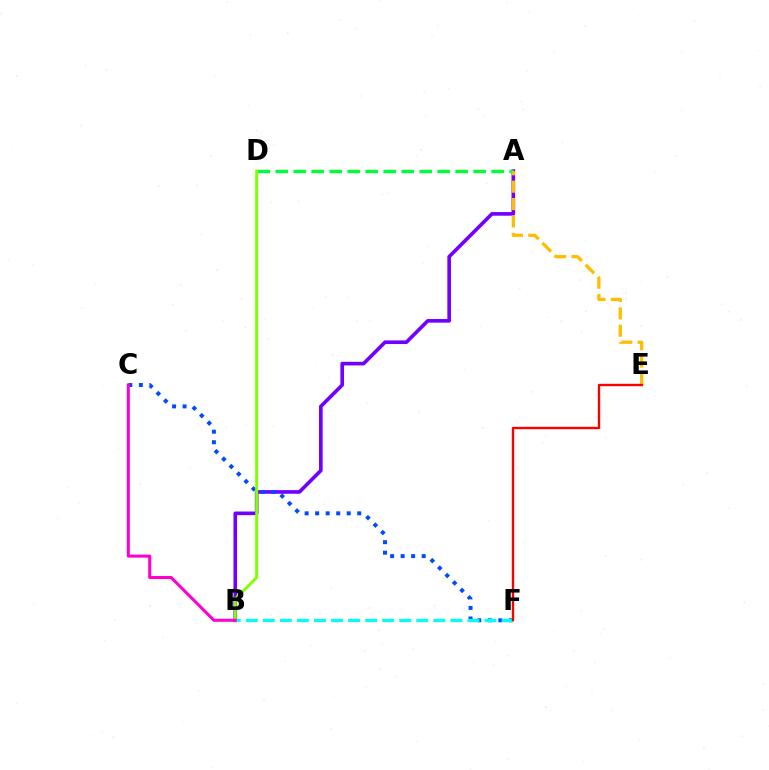{('A', 'B'): [{'color': '#7200ff', 'line_style': 'solid', 'thickness': 2.62}], ('C', 'F'): [{'color': '#004bff', 'line_style': 'dotted', 'thickness': 2.86}], ('A', 'D'): [{'color': '#00ff39', 'line_style': 'dashed', 'thickness': 2.44}], ('B', 'F'): [{'color': '#00fff6', 'line_style': 'dashed', 'thickness': 2.32}], ('A', 'E'): [{'color': '#ffbd00', 'line_style': 'dashed', 'thickness': 2.36}], ('B', 'D'): [{'color': '#84ff00', 'line_style': 'solid', 'thickness': 2.13}], ('B', 'C'): [{'color': '#ff00cf', 'line_style': 'solid', 'thickness': 2.19}], ('E', 'F'): [{'color': '#ff0000', 'line_style': 'solid', 'thickness': 1.71}]}